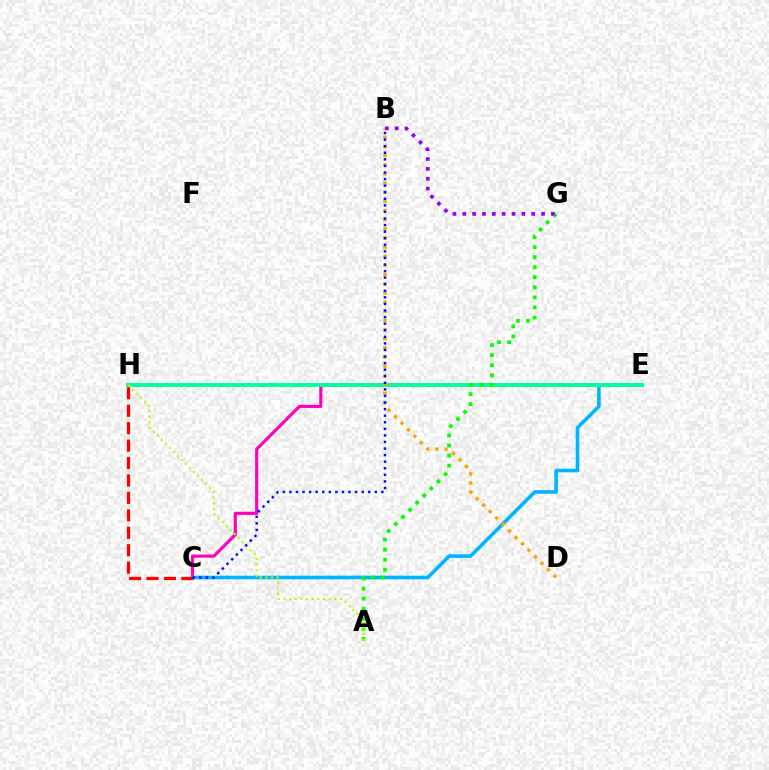{('C', 'E'): [{'color': '#ff00bd', 'line_style': 'solid', 'thickness': 2.26}, {'color': '#00b5ff', 'line_style': 'solid', 'thickness': 2.58}], ('E', 'H'): [{'color': '#00ff9d', 'line_style': 'solid', 'thickness': 2.79}], ('A', 'G'): [{'color': '#08ff00', 'line_style': 'dotted', 'thickness': 2.73}], ('B', 'D'): [{'color': '#ffa500', 'line_style': 'dotted', 'thickness': 2.49}], ('B', 'G'): [{'color': '#9b00ff', 'line_style': 'dotted', 'thickness': 2.68}], ('C', 'H'): [{'color': '#ff0000', 'line_style': 'dashed', 'thickness': 2.37}], ('A', 'H'): [{'color': '#b3ff00', 'line_style': 'dotted', 'thickness': 1.54}], ('B', 'C'): [{'color': '#0010ff', 'line_style': 'dotted', 'thickness': 1.79}]}